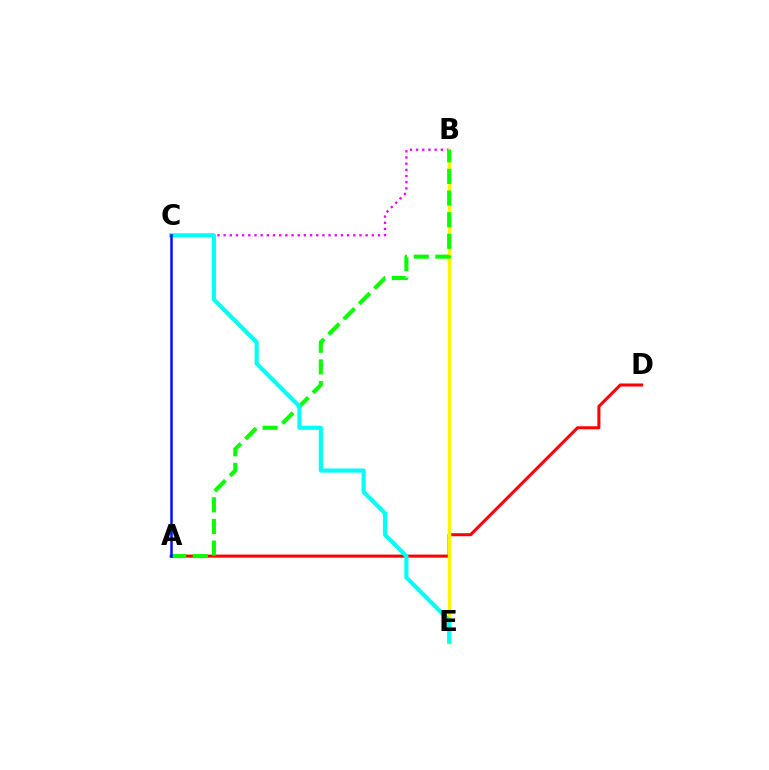{('B', 'C'): [{'color': '#ee00ff', 'line_style': 'dotted', 'thickness': 1.68}], ('A', 'D'): [{'color': '#ff0000', 'line_style': 'solid', 'thickness': 2.19}], ('B', 'E'): [{'color': '#fcf500', 'line_style': 'solid', 'thickness': 2.51}], ('A', 'B'): [{'color': '#08ff00', 'line_style': 'dashed', 'thickness': 2.94}], ('C', 'E'): [{'color': '#00fff6', 'line_style': 'solid', 'thickness': 2.96}], ('A', 'C'): [{'color': '#0010ff', 'line_style': 'solid', 'thickness': 1.8}]}